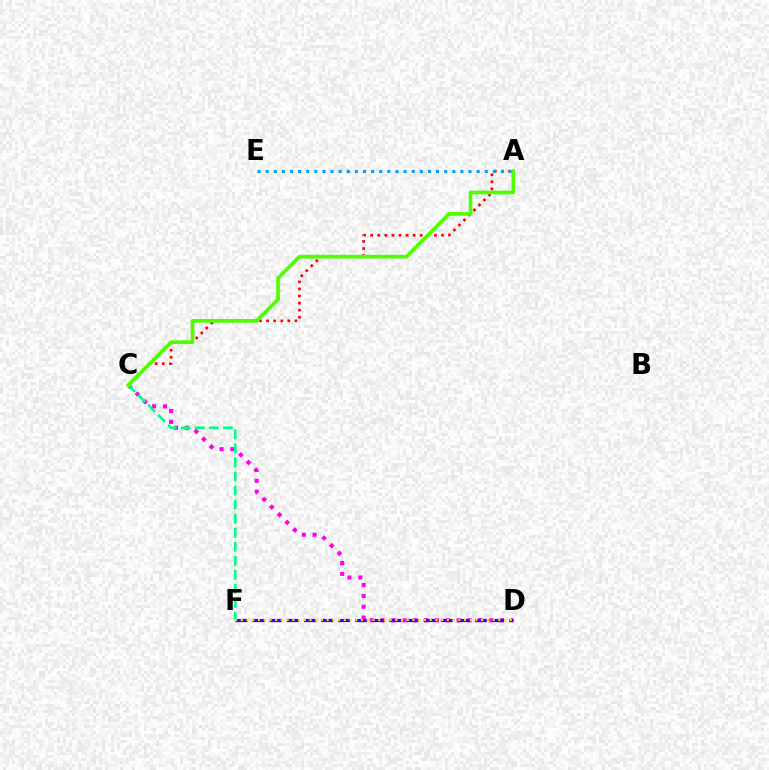{('C', 'D'): [{'color': '#ff00ed', 'line_style': 'dotted', 'thickness': 2.95}], ('C', 'F'): [{'color': '#00ff86', 'line_style': 'dashed', 'thickness': 1.91}], ('A', 'C'): [{'color': '#ff0000', 'line_style': 'dotted', 'thickness': 1.92}, {'color': '#4fff00', 'line_style': 'solid', 'thickness': 2.65}], ('D', 'F'): [{'color': '#3700ff', 'line_style': 'dashed', 'thickness': 2.32}, {'color': '#ffd500', 'line_style': 'dotted', 'thickness': 1.56}], ('A', 'E'): [{'color': '#009eff', 'line_style': 'dotted', 'thickness': 2.2}]}